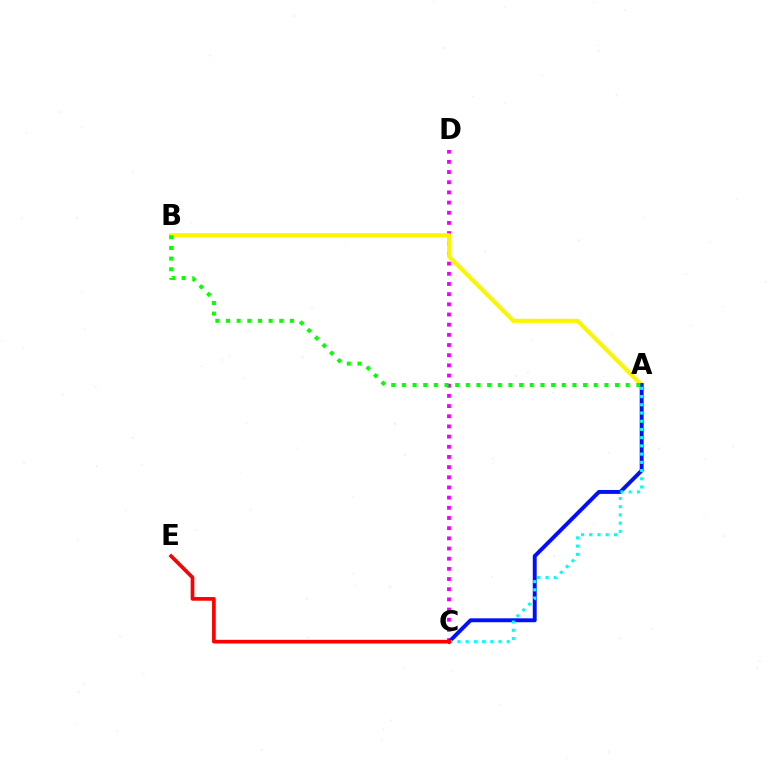{('C', 'D'): [{'color': '#ee00ff', 'line_style': 'dotted', 'thickness': 2.76}], ('A', 'B'): [{'color': '#fcf500', 'line_style': 'solid', 'thickness': 2.96}, {'color': '#08ff00', 'line_style': 'dotted', 'thickness': 2.9}], ('A', 'C'): [{'color': '#0010ff', 'line_style': 'solid', 'thickness': 2.82}, {'color': '#00fff6', 'line_style': 'dotted', 'thickness': 2.23}], ('C', 'E'): [{'color': '#ff0000', 'line_style': 'solid', 'thickness': 2.65}]}